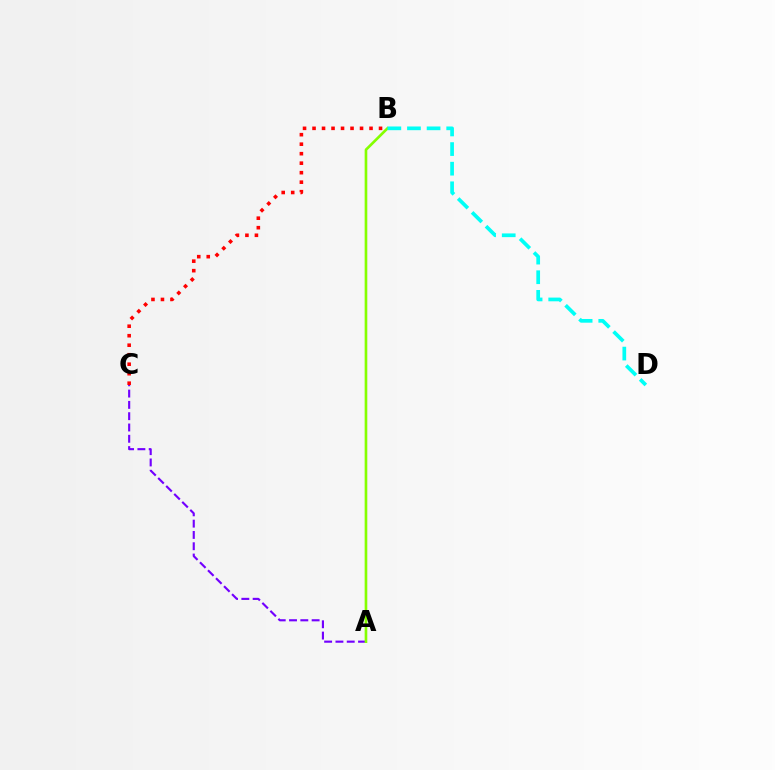{('A', 'C'): [{'color': '#7200ff', 'line_style': 'dashed', 'thickness': 1.54}], ('B', 'C'): [{'color': '#ff0000', 'line_style': 'dotted', 'thickness': 2.58}], ('A', 'B'): [{'color': '#84ff00', 'line_style': 'solid', 'thickness': 1.91}], ('B', 'D'): [{'color': '#00fff6', 'line_style': 'dashed', 'thickness': 2.67}]}